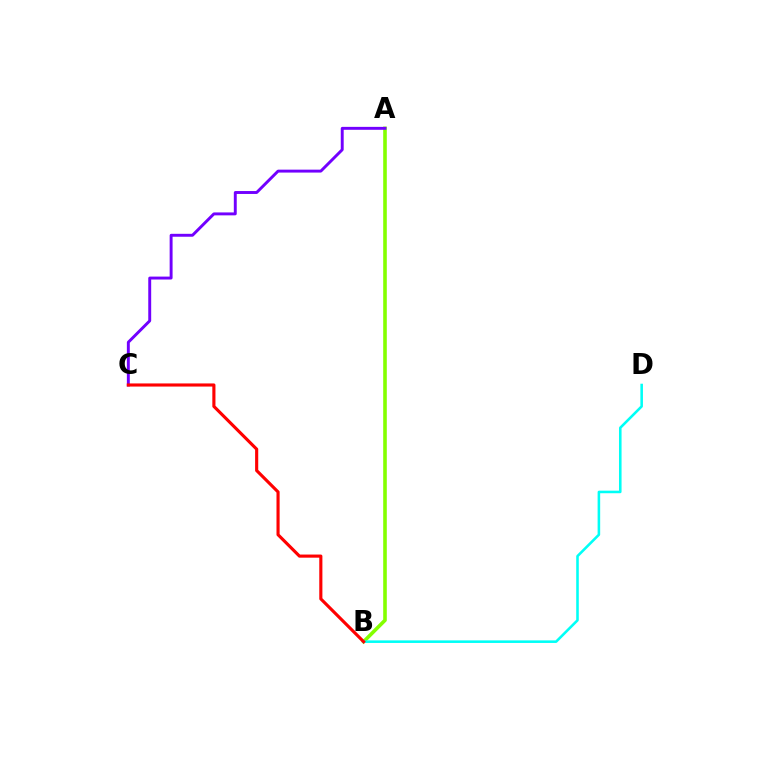{('A', 'B'): [{'color': '#84ff00', 'line_style': 'solid', 'thickness': 2.59}], ('A', 'C'): [{'color': '#7200ff', 'line_style': 'solid', 'thickness': 2.11}], ('B', 'D'): [{'color': '#00fff6', 'line_style': 'solid', 'thickness': 1.85}], ('B', 'C'): [{'color': '#ff0000', 'line_style': 'solid', 'thickness': 2.25}]}